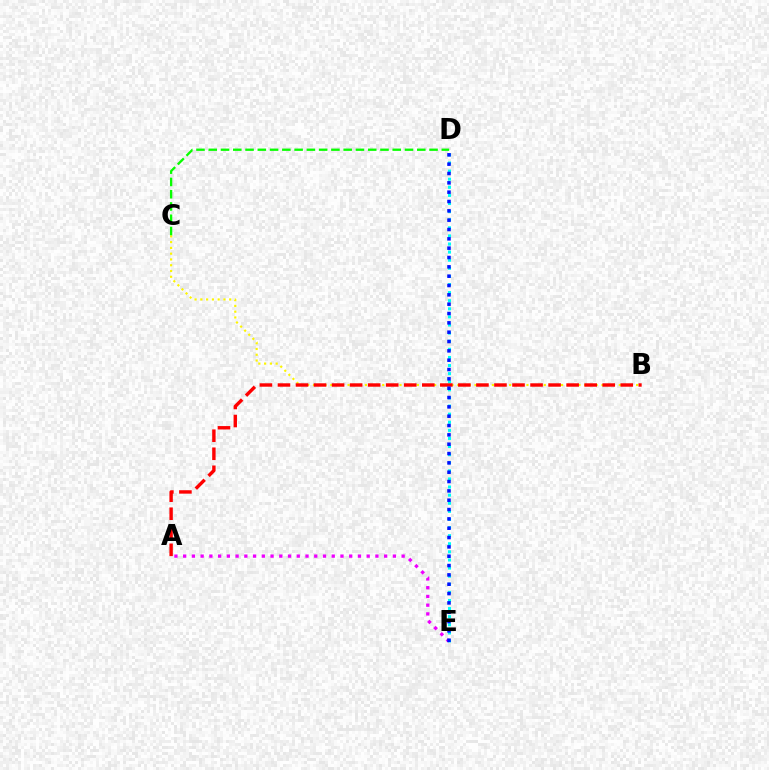{('A', 'E'): [{'color': '#ee00ff', 'line_style': 'dotted', 'thickness': 2.37}], ('D', 'E'): [{'color': '#00fff6', 'line_style': 'dotted', 'thickness': 2.2}, {'color': '#0010ff', 'line_style': 'dotted', 'thickness': 2.54}], ('B', 'C'): [{'color': '#fcf500', 'line_style': 'dotted', 'thickness': 1.57}], ('A', 'B'): [{'color': '#ff0000', 'line_style': 'dashed', 'thickness': 2.45}], ('C', 'D'): [{'color': '#08ff00', 'line_style': 'dashed', 'thickness': 1.67}]}